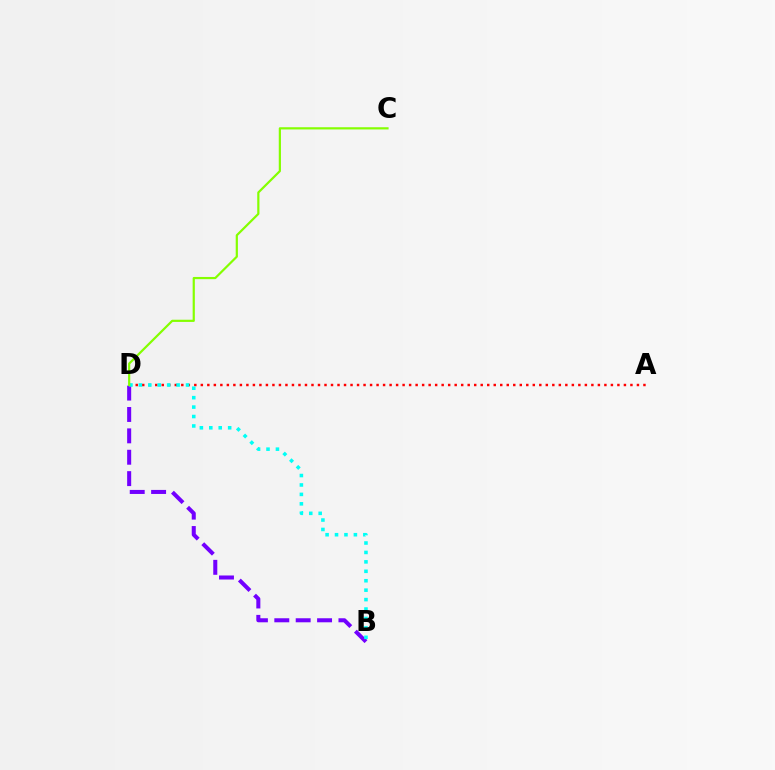{('B', 'D'): [{'color': '#7200ff', 'line_style': 'dashed', 'thickness': 2.9}, {'color': '#00fff6', 'line_style': 'dotted', 'thickness': 2.56}], ('A', 'D'): [{'color': '#ff0000', 'line_style': 'dotted', 'thickness': 1.77}], ('C', 'D'): [{'color': '#84ff00', 'line_style': 'solid', 'thickness': 1.58}]}